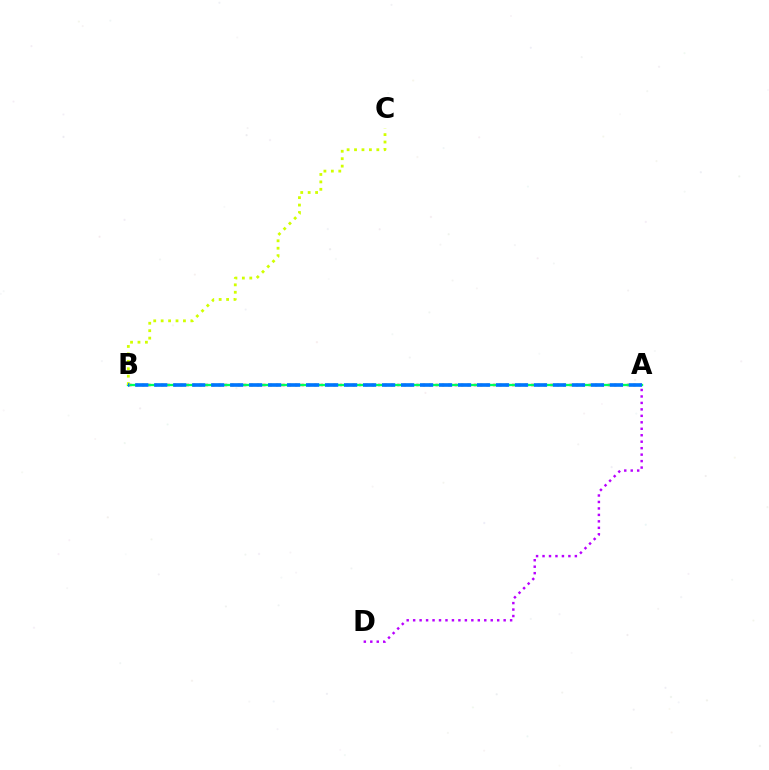{('A', 'B'): [{'color': '#ff0000', 'line_style': 'dotted', 'thickness': 1.73}, {'color': '#00ff5c', 'line_style': 'solid', 'thickness': 1.66}, {'color': '#0074ff', 'line_style': 'dashed', 'thickness': 2.58}], ('A', 'D'): [{'color': '#b900ff', 'line_style': 'dotted', 'thickness': 1.76}], ('B', 'C'): [{'color': '#d1ff00', 'line_style': 'dotted', 'thickness': 2.02}]}